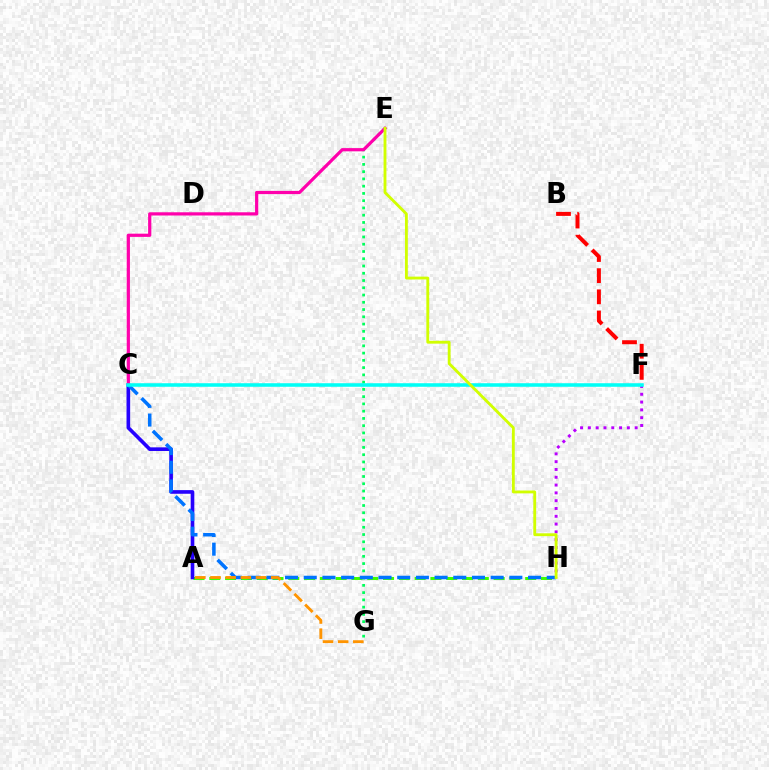{('F', 'H'): [{'color': '#b900ff', 'line_style': 'dotted', 'thickness': 2.12}], ('B', 'F'): [{'color': '#ff0000', 'line_style': 'dashed', 'thickness': 2.87}], ('E', 'G'): [{'color': '#00ff5c', 'line_style': 'dotted', 'thickness': 1.97}], ('A', 'H'): [{'color': '#3dff00', 'line_style': 'dashed', 'thickness': 2.15}], ('A', 'C'): [{'color': '#2500ff', 'line_style': 'solid', 'thickness': 2.62}], ('C', 'E'): [{'color': '#ff00ac', 'line_style': 'solid', 'thickness': 2.31}], ('C', 'H'): [{'color': '#0074ff', 'line_style': 'dashed', 'thickness': 2.54}], ('C', 'F'): [{'color': '#00fff6', 'line_style': 'solid', 'thickness': 2.55}], ('E', 'H'): [{'color': '#d1ff00', 'line_style': 'solid', 'thickness': 2.05}], ('A', 'G'): [{'color': '#ff9400', 'line_style': 'dashed', 'thickness': 2.06}]}